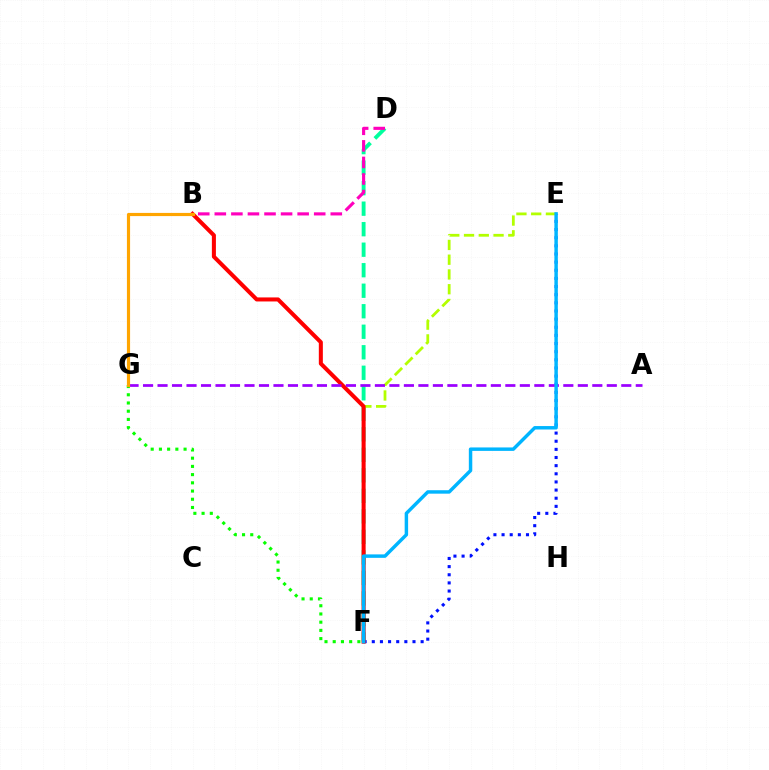{('F', 'G'): [{'color': '#08ff00', 'line_style': 'dotted', 'thickness': 2.23}], ('D', 'F'): [{'color': '#00ff9d', 'line_style': 'dashed', 'thickness': 2.79}], ('E', 'F'): [{'color': '#0010ff', 'line_style': 'dotted', 'thickness': 2.21}, {'color': '#b3ff00', 'line_style': 'dashed', 'thickness': 2.01}, {'color': '#00b5ff', 'line_style': 'solid', 'thickness': 2.48}], ('B', 'D'): [{'color': '#ff00bd', 'line_style': 'dashed', 'thickness': 2.25}], ('B', 'F'): [{'color': '#ff0000', 'line_style': 'solid', 'thickness': 2.91}], ('A', 'G'): [{'color': '#9b00ff', 'line_style': 'dashed', 'thickness': 1.97}], ('B', 'G'): [{'color': '#ffa500', 'line_style': 'solid', 'thickness': 2.28}]}